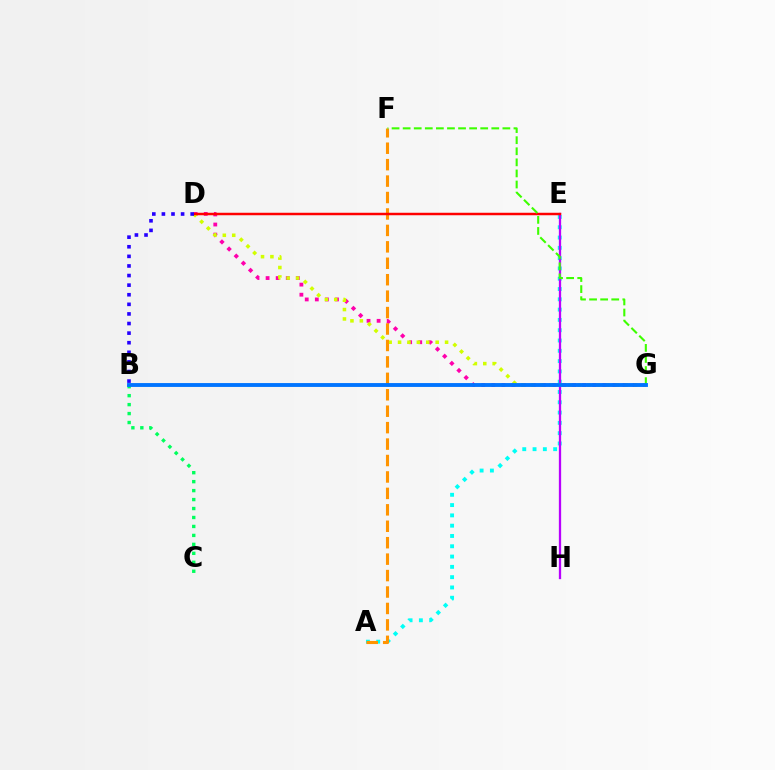{('A', 'E'): [{'color': '#00fff6', 'line_style': 'dotted', 'thickness': 2.8}], ('E', 'H'): [{'color': '#b900ff', 'line_style': 'solid', 'thickness': 1.65}], ('D', 'G'): [{'color': '#ff00ac', 'line_style': 'dotted', 'thickness': 2.74}, {'color': '#d1ff00', 'line_style': 'dotted', 'thickness': 2.55}], ('B', 'C'): [{'color': '#00ff5c', 'line_style': 'dotted', 'thickness': 2.43}], ('A', 'F'): [{'color': '#ff9400', 'line_style': 'dashed', 'thickness': 2.23}], ('D', 'E'): [{'color': '#ff0000', 'line_style': 'solid', 'thickness': 1.78}], ('B', 'D'): [{'color': '#2500ff', 'line_style': 'dotted', 'thickness': 2.61}], ('F', 'G'): [{'color': '#3dff00', 'line_style': 'dashed', 'thickness': 1.51}], ('B', 'G'): [{'color': '#0074ff', 'line_style': 'solid', 'thickness': 2.79}]}